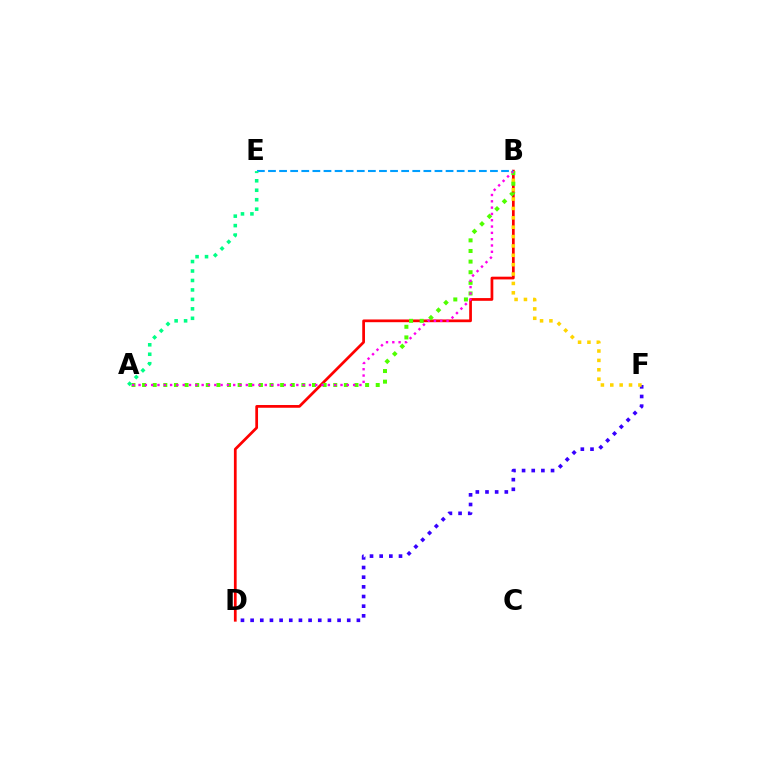{('B', 'D'): [{'color': '#ff0000', 'line_style': 'solid', 'thickness': 1.97}], ('D', 'F'): [{'color': '#3700ff', 'line_style': 'dotted', 'thickness': 2.62}], ('B', 'F'): [{'color': '#ffd500', 'line_style': 'dotted', 'thickness': 2.55}], ('A', 'B'): [{'color': '#4fff00', 'line_style': 'dotted', 'thickness': 2.89}, {'color': '#ff00ed', 'line_style': 'dotted', 'thickness': 1.71}], ('B', 'E'): [{'color': '#009eff', 'line_style': 'dashed', 'thickness': 1.51}], ('A', 'E'): [{'color': '#00ff86', 'line_style': 'dotted', 'thickness': 2.57}]}